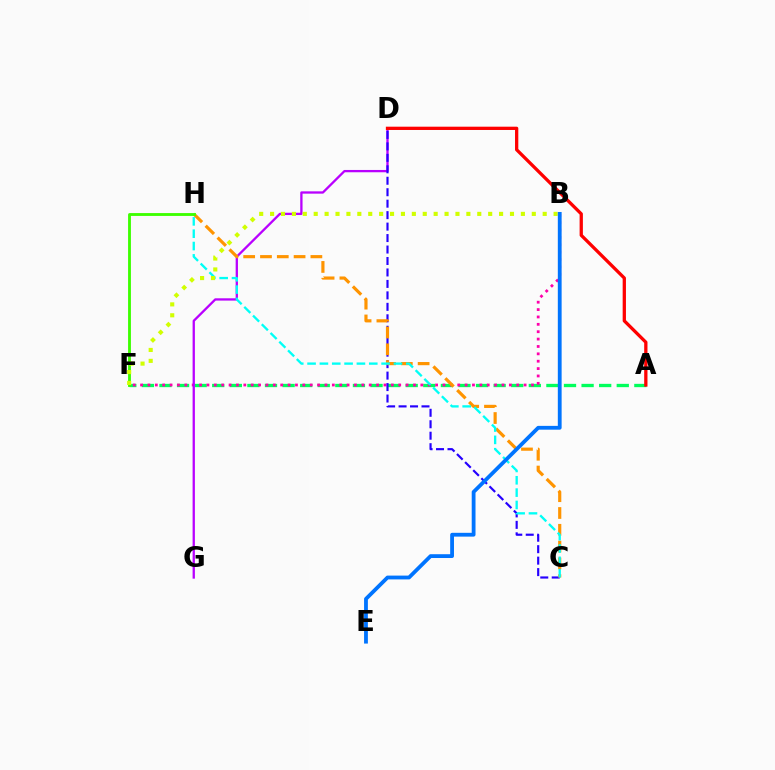{('A', 'F'): [{'color': '#00ff5c', 'line_style': 'dashed', 'thickness': 2.39}], ('B', 'F'): [{'color': '#ff00ac', 'line_style': 'dotted', 'thickness': 2.0}, {'color': '#d1ff00', 'line_style': 'dotted', 'thickness': 2.96}], ('D', 'G'): [{'color': '#b900ff', 'line_style': 'solid', 'thickness': 1.66}], ('C', 'D'): [{'color': '#2500ff', 'line_style': 'dashed', 'thickness': 1.56}], ('C', 'H'): [{'color': '#ff9400', 'line_style': 'dashed', 'thickness': 2.28}, {'color': '#00fff6', 'line_style': 'dashed', 'thickness': 1.68}], ('F', 'H'): [{'color': '#3dff00', 'line_style': 'solid', 'thickness': 2.05}], ('A', 'D'): [{'color': '#ff0000', 'line_style': 'solid', 'thickness': 2.36}], ('B', 'E'): [{'color': '#0074ff', 'line_style': 'solid', 'thickness': 2.74}]}